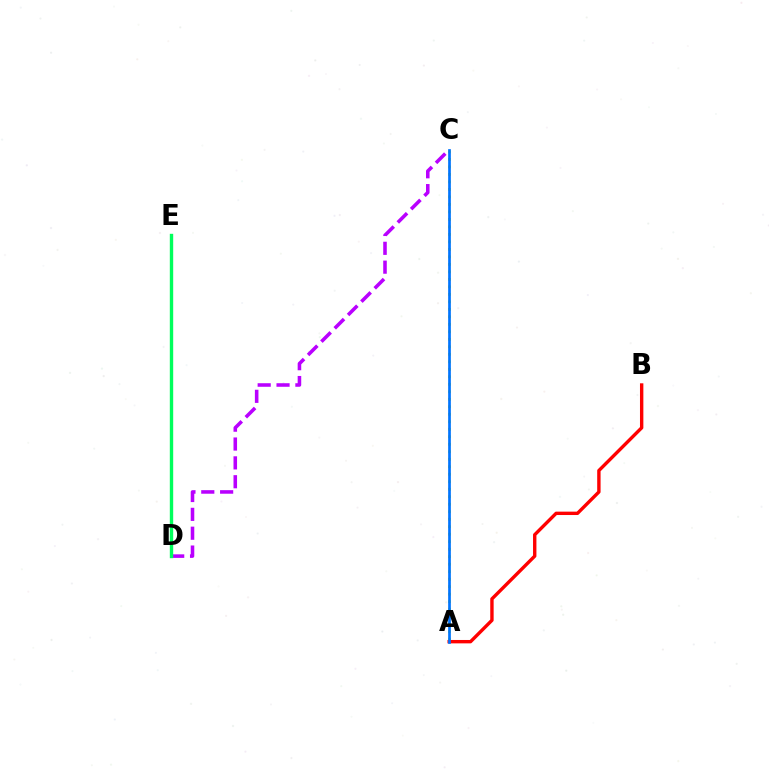{('A', 'C'): [{'color': '#d1ff00', 'line_style': 'dotted', 'thickness': 2.04}, {'color': '#0074ff', 'line_style': 'solid', 'thickness': 1.95}], ('C', 'D'): [{'color': '#b900ff', 'line_style': 'dashed', 'thickness': 2.56}], ('A', 'B'): [{'color': '#ff0000', 'line_style': 'solid', 'thickness': 2.44}], ('D', 'E'): [{'color': '#00ff5c', 'line_style': 'solid', 'thickness': 2.44}]}